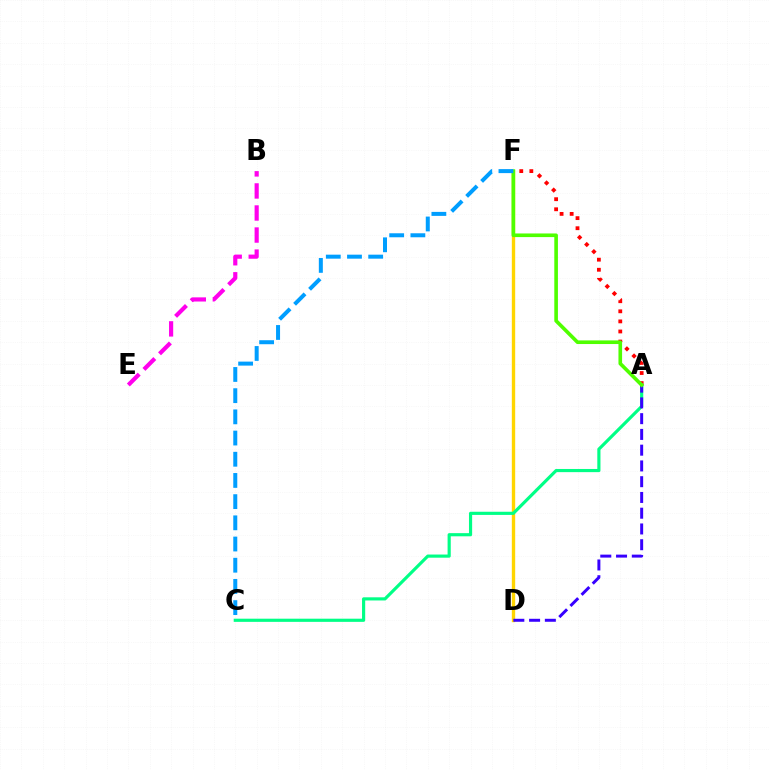{('A', 'F'): [{'color': '#ff0000', 'line_style': 'dotted', 'thickness': 2.74}, {'color': '#4fff00', 'line_style': 'solid', 'thickness': 2.62}], ('D', 'F'): [{'color': '#ffd500', 'line_style': 'solid', 'thickness': 2.43}], ('A', 'C'): [{'color': '#00ff86', 'line_style': 'solid', 'thickness': 2.28}], ('B', 'E'): [{'color': '#ff00ed', 'line_style': 'dashed', 'thickness': 3.0}], ('A', 'D'): [{'color': '#3700ff', 'line_style': 'dashed', 'thickness': 2.14}], ('C', 'F'): [{'color': '#009eff', 'line_style': 'dashed', 'thickness': 2.88}]}